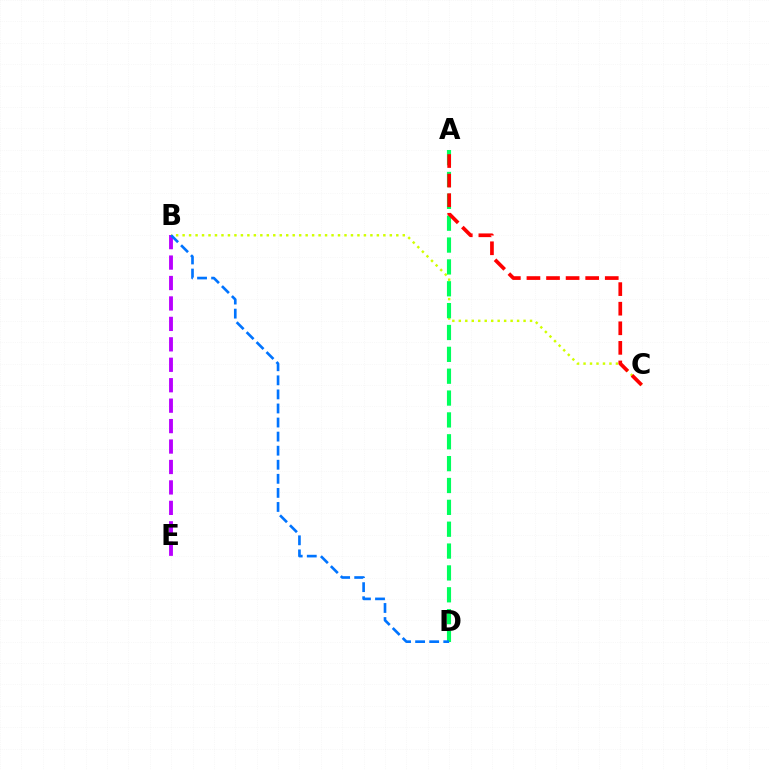{('B', 'E'): [{'color': '#b900ff', 'line_style': 'dashed', 'thickness': 2.78}], ('B', 'C'): [{'color': '#d1ff00', 'line_style': 'dotted', 'thickness': 1.76}], ('A', 'D'): [{'color': '#00ff5c', 'line_style': 'dashed', 'thickness': 2.97}], ('A', 'C'): [{'color': '#ff0000', 'line_style': 'dashed', 'thickness': 2.66}], ('B', 'D'): [{'color': '#0074ff', 'line_style': 'dashed', 'thickness': 1.91}]}